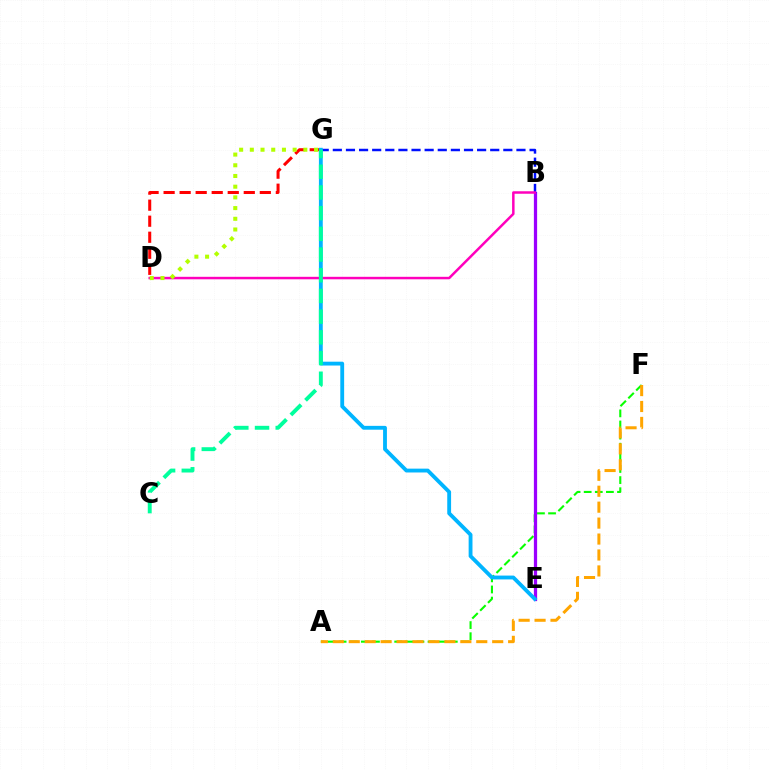{('D', 'G'): [{'color': '#ff0000', 'line_style': 'dashed', 'thickness': 2.18}, {'color': '#b3ff00', 'line_style': 'dotted', 'thickness': 2.91}], ('A', 'F'): [{'color': '#08ff00', 'line_style': 'dashed', 'thickness': 1.51}, {'color': '#ffa500', 'line_style': 'dashed', 'thickness': 2.17}], ('B', 'E'): [{'color': '#9b00ff', 'line_style': 'solid', 'thickness': 2.34}], ('B', 'G'): [{'color': '#0010ff', 'line_style': 'dashed', 'thickness': 1.78}], ('E', 'G'): [{'color': '#00b5ff', 'line_style': 'solid', 'thickness': 2.76}], ('B', 'D'): [{'color': '#ff00bd', 'line_style': 'solid', 'thickness': 1.79}], ('C', 'G'): [{'color': '#00ff9d', 'line_style': 'dashed', 'thickness': 2.81}]}